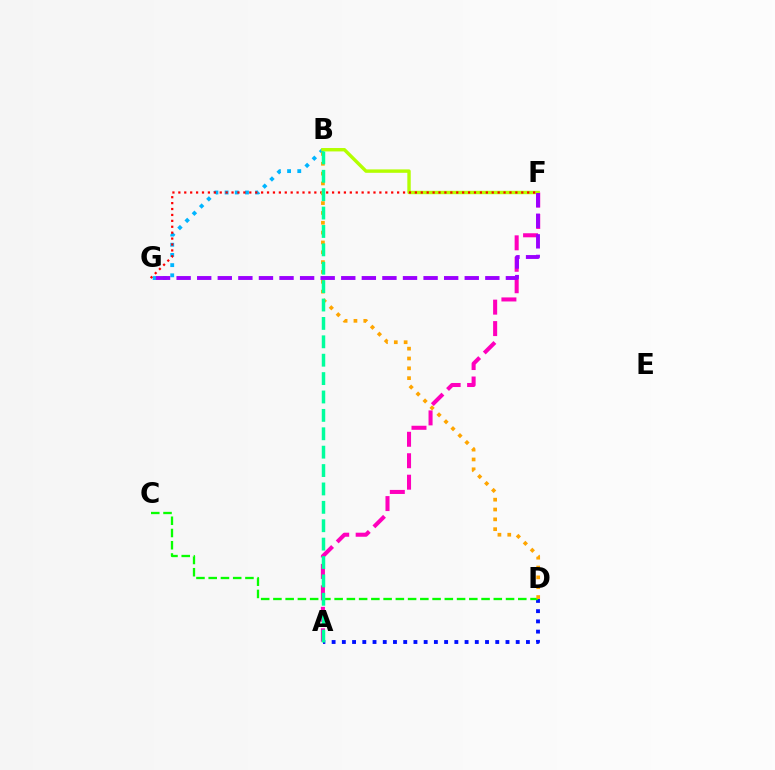{('B', 'G'): [{'color': '#00b5ff', 'line_style': 'dotted', 'thickness': 2.77}], ('A', 'D'): [{'color': '#0010ff', 'line_style': 'dotted', 'thickness': 2.78}], ('A', 'F'): [{'color': '#ff00bd', 'line_style': 'dashed', 'thickness': 2.91}], ('B', 'F'): [{'color': '#b3ff00', 'line_style': 'solid', 'thickness': 2.45}], ('C', 'D'): [{'color': '#08ff00', 'line_style': 'dashed', 'thickness': 1.66}], ('F', 'G'): [{'color': '#ff0000', 'line_style': 'dotted', 'thickness': 1.61}, {'color': '#9b00ff', 'line_style': 'dashed', 'thickness': 2.8}], ('B', 'D'): [{'color': '#ffa500', 'line_style': 'dotted', 'thickness': 2.67}], ('A', 'B'): [{'color': '#00ff9d', 'line_style': 'dashed', 'thickness': 2.5}]}